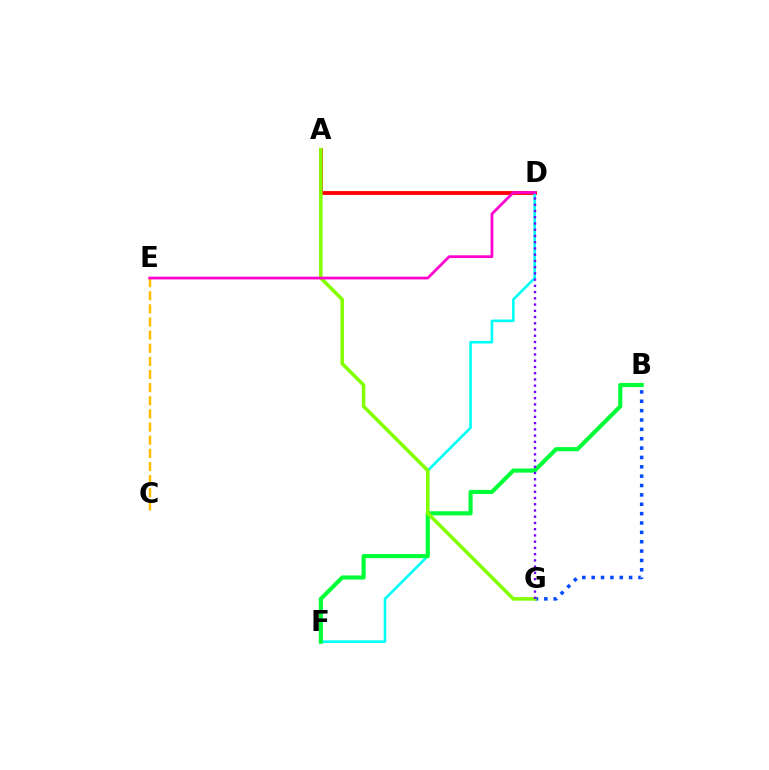{('B', 'G'): [{'color': '#004bff', 'line_style': 'dotted', 'thickness': 2.54}], ('A', 'D'): [{'color': '#ff0000', 'line_style': 'solid', 'thickness': 2.76}], ('C', 'E'): [{'color': '#ffbd00', 'line_style': 'dashed', 'thickness': 1.78}], ('D', 'F'): [{'color': '#00fff6', 'line_style': 'solid', 'thickness': 1.88}], ('B', 'F'): [{'color': '#00ff39', 'line_style': 'solid', 'thickness': 2.97}], ('A', 'G'): [{'color': '#84ff00', 'line_style': 'solid', 'thickness': 2.57}], ('D', 'G'): [{'color': '#7200ff', 'line_style': 'dotted', 'thickness': 1.7}], ('D', 'E'): [{'color': '#ff00cf', 'line_style': 'solid', 'thickness': 1.98}]}